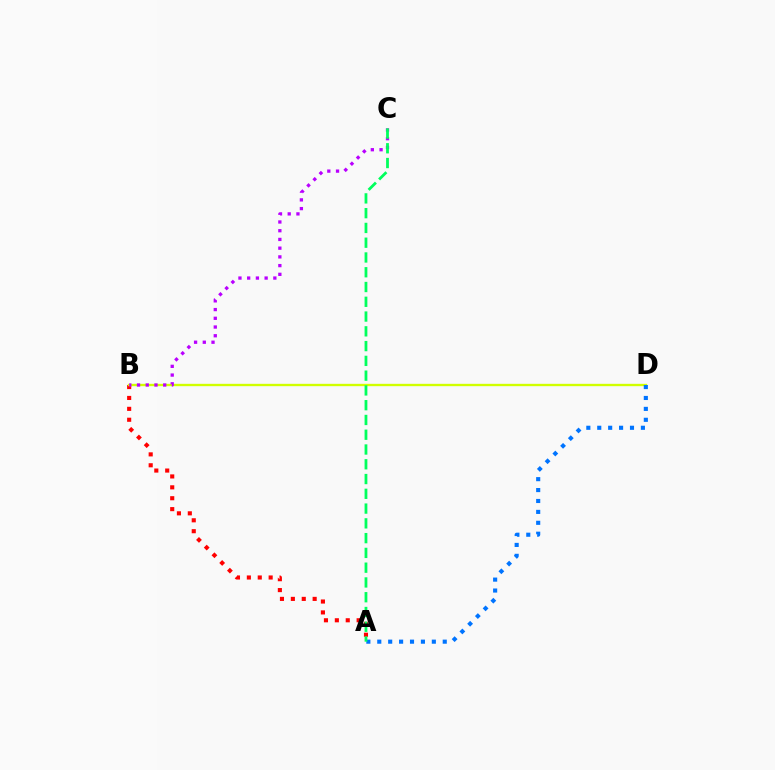{('A', 'B'): [{'color': '#ff0000', 'line_style': 'dotted', 'thickness': 2.96}], ('B', 'D'): [{'color': '#d1ff00', 'line_style': 'solid', 'thickness': 1.69}], ('A', 'D'): [{'color': '#0074ff', 'line_style': 'dotted', 'thickness': 2.96}], ('B', 'C'): [{'color': '#b900ff', 'line_style': 'dotted', 'thickness': 2.37}], ('A', 'C'): [{'color': '#00ff5c', 'line_style': 'dashed', 'thickness': 2.01}]}